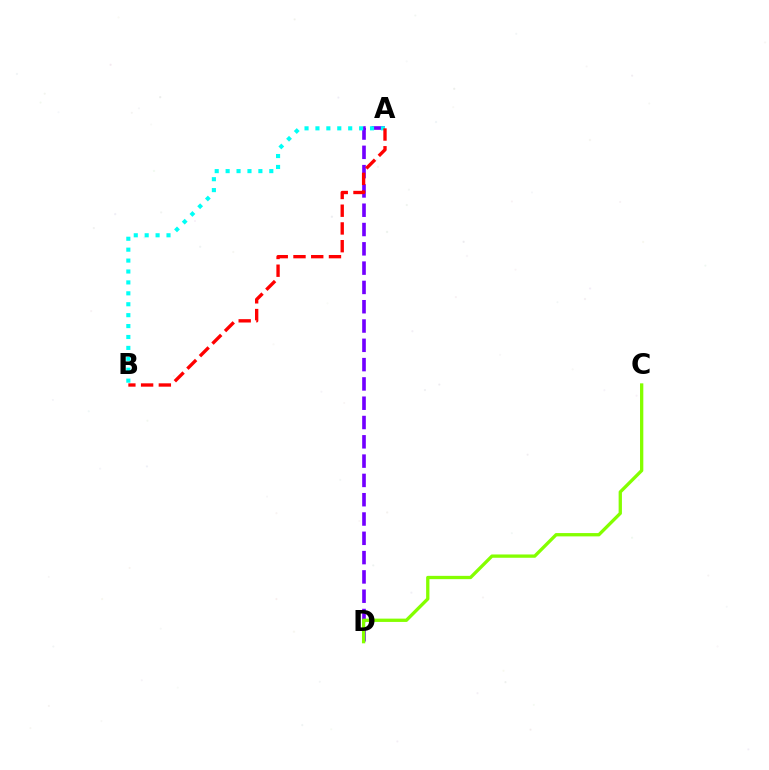{('A', 'D'): [{'color': '#7200ff', 'line_style': 'dashed', 'thickness': 2.62}], ('A', 'B'): [{'color': '#00fff6', 'line_style': 'dotted', 'thickness': 2.97}, {'color': '#ff0000', 'line_style': 'dashed', 'thickness': 2.41}], ('C', 'D'): [{'color': '#84ff00', 'line_style': 'solid', 'thickness': 2.38}]}